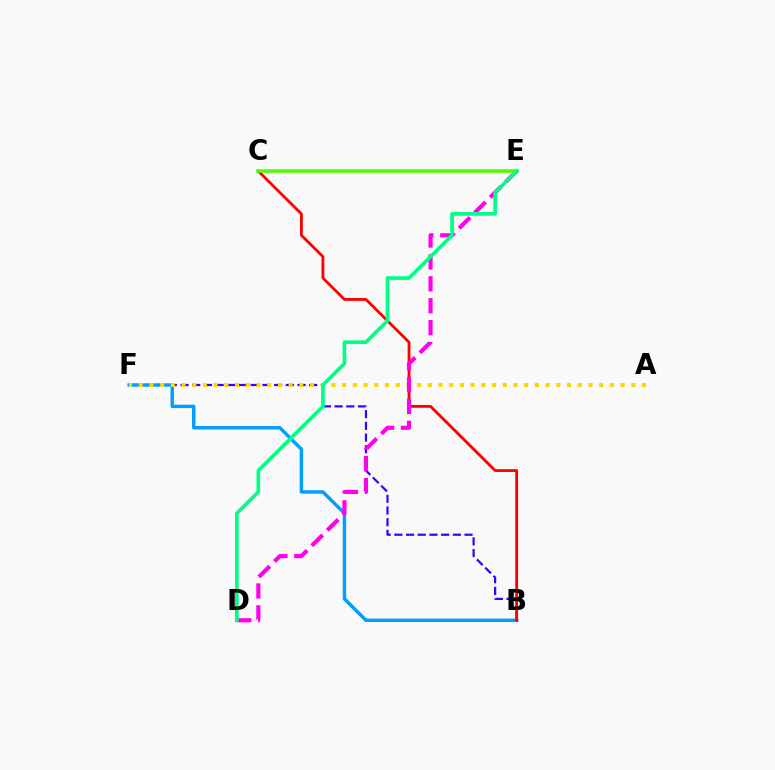{('B', 'F'): [{'color': '#3700ff', 'line_style': 'dashed', 'thickness': 1.59}, {'color': '#009eff', 'line_style': 'solid', 'thickness': 2.47}], ('A', 'F'): [{'color': '#ffd500', 'line_style': 'dotted', 'thickness': 2.91}], ('B', 'C'): [{'color': '#ff0000', 'line_style': 'solid', 'thickness': 2.02}], ('D', 'E'): [{'color': '#ff00ed', 'line_style': 'dashed', 'thickness': 2.98}, {'color': '#00ff86', 'line_style': 'solid', 'thickness': 2.65}], ('C', 'E'): [{'color': '#4fff00', 'line_style': 'solid', 'thickness': 2.53}]}